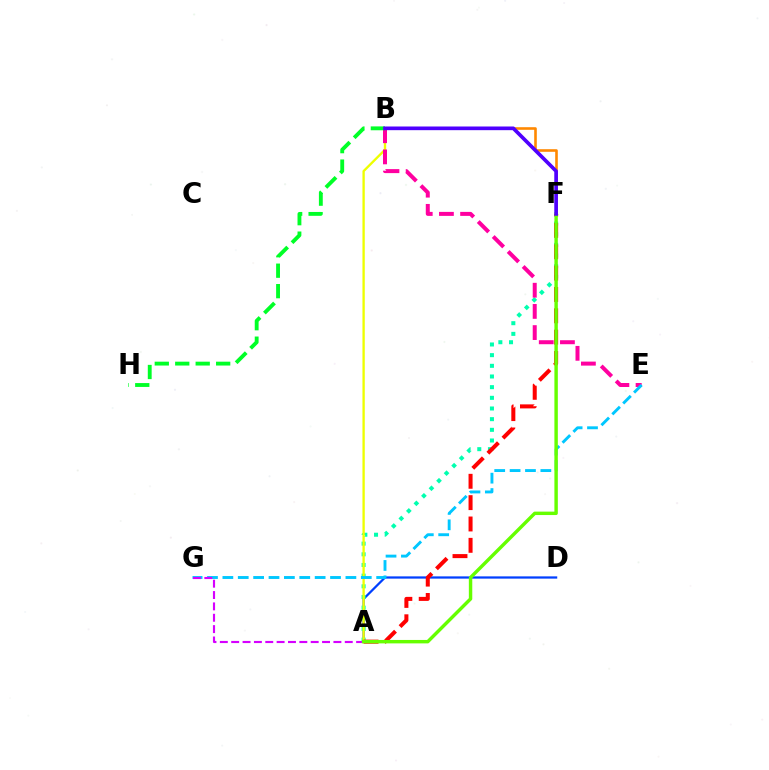{('A', 'D'): [{'color': '#003fff', 'line_style': 'solid', 'thickness': 1.62}], ('A', 'F'): [{'color': '#00ffaf', 'line_style': 'dotted', 'thickness': 2.9}, {'color': '#ff0000', 'line_style': 'dashed', 'thickness': 2.9}, {'color': '#66ff00', 'line_style': 'solid', 'thickness': 2.47}], ('A', 'B'): [{'color': '#eeff00', 'line_style': 'solid', 'thickness': 1.68}], ('B', 'E'): [{'color': '#ff00a0', 'line_style': 'dashed', 'thickness': 2.88}], ('B', 'F'): [{'color': '#ff8800', 'line_style': 'solid', 'thickness': 1.87}, {'color': '#4f00ff', 'line_style': 'solid', 'thickness': 2.65}], ('E', 'G'): [{'color': '#00c7ff', 'line_style': 'dashed', 'thickness': 2.09}], ('A', 'G'): [{'color': '#d600ff', 'line_style': 'dashed', 'thickness': 1.54}], ('B', 'H'): [{'color': '#00ff27', 'line_style': 'dashed', 'thickness': 2.78}]}